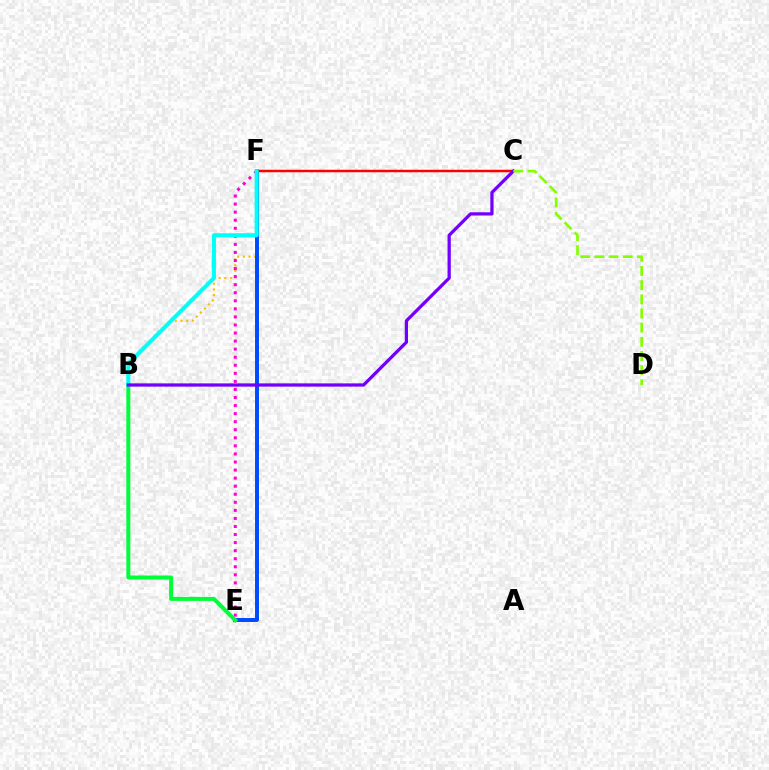{('B', 'F'): [{'color': '#ffbd00', 'line_style': 'dotted', 'thickness': 1.55}, {'color': '#00fff6', 'line_style': 'solid', 'thickness': 2.94}], ('E', 'F'): [{'color': '#004bff', 'line_style': 'solid', 'thickness': 2.84}, {'color': '#ff00cf', 'line_style': 'dotted', 'thickness': 2.19}], ('B', 'E'): [{'color': '#00ff39', 'line_style': 'solid', 'thickness': 2.88}], ('C', 'F'): [{'color': '#ff0000', 'line_style': 'solid', 'thickness': 1.8}], ('B', 'C'): [{'color': '#7200ff', 'line_style': 'solid', 'thickness': 2.34}], ('C', 'D'): [{'color': '#84ff00', 'line_style': 'dashed', 'thickness': 1.92}]}